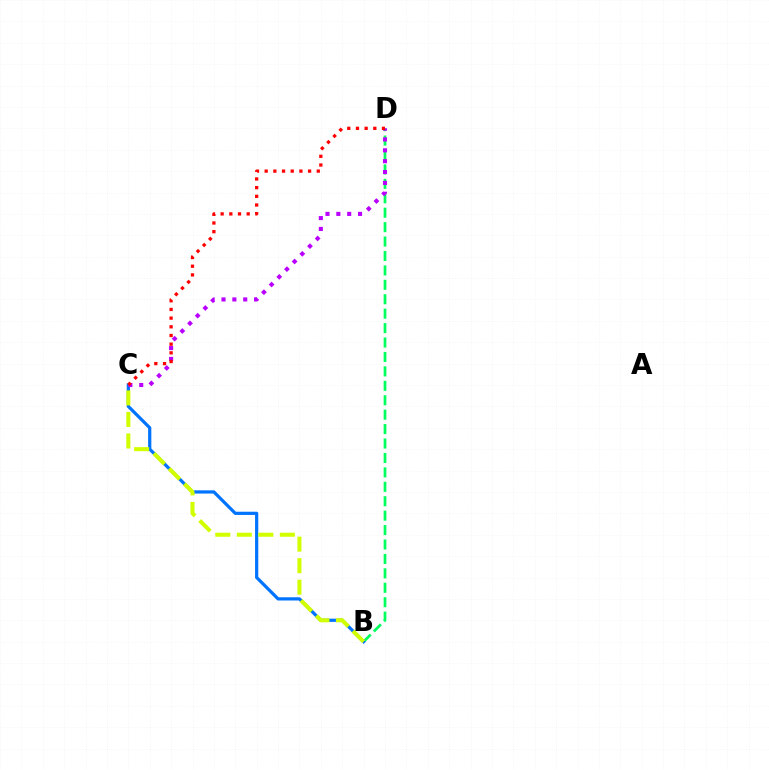{('B', 'D'): [{'color': '#00ff5c', 'line_style': 'dashed', 'thickness': 1.96}], ('B', 'C'): [{'color': '#0074ff', 'line_style': 'solid', 'thickness': 2.32}, {'color': '#d1ff00', 'line_style': 'dashed', 'thickness': 2.92}], ('C', 'D'): [{'color': '#b900ff', 'line_style': 'dotted', 'thickness': 2.95}, {'color': '#ff0000', 'line_style': 'dotted', 'thickness': 2.36}]}